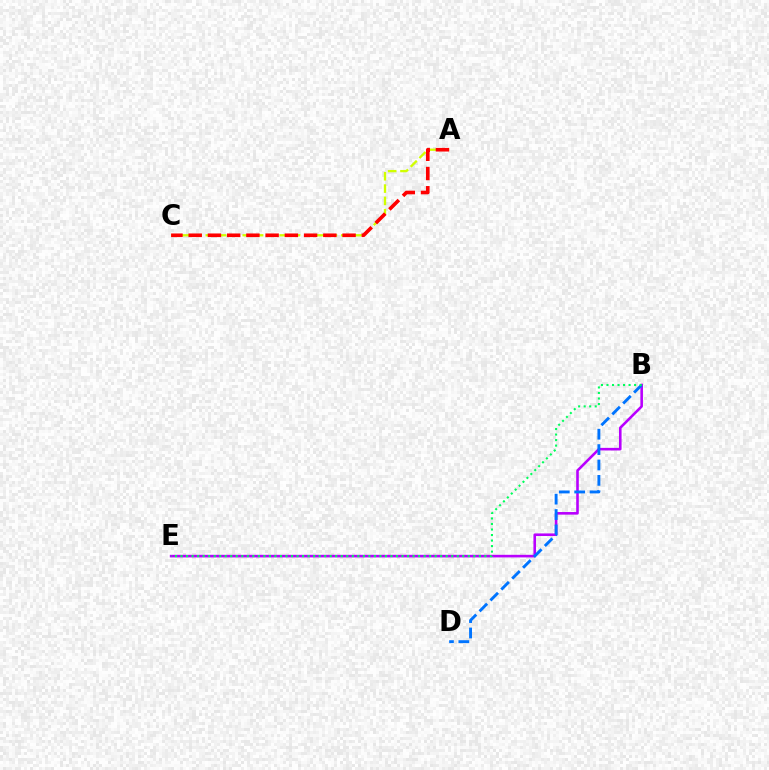{('B', 'E'): [{'color': '#b900ff', 'line_style': 'solid', 'thickness': 1.87}, {'color': '#00ff5c', 'line_style': 'dotted', 'thickness': 1.5}], ('A', 'C'): [{'color': '#d1ff00', 'line_style': 'dashed', 'thickness': 1.67}, {'color': '#ff0000', 'line_style': 'dashed', 'thickness': 2.61}], ('B', 'D'): [{'color': '#0074ff', 'line_style': 'dashed', 'thickness': 2.09}]}